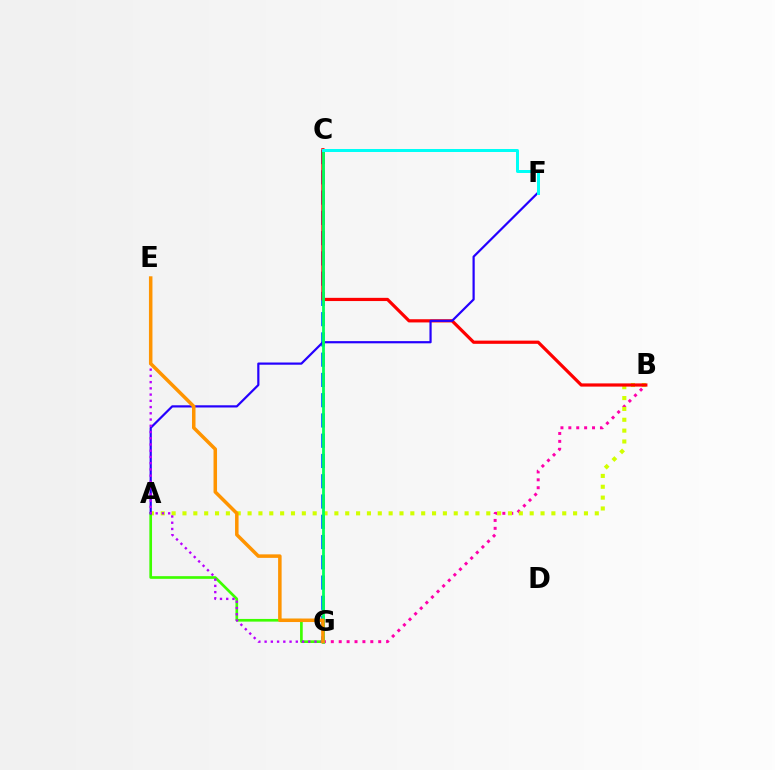{('B', 'G'): [{'color': '#ff00ac', 'line_style': 'dotted', 'thickness': 2.15}], ('C', 'G'): [{'color': '#0074ff', 'line_style': 'dashed', 'thickness': 2.75}, {'color': '#00ff5c', 'line_style': 'solid', 'thickness': 2.01}], ('A', 'B'): [{'color': '#d1ff00', 'line_style': 'dotted', 'thickness': 2.95}], ('A', 'G'): [{'color': '#3dff00', 'line_style': 'solid', 'thickness': 1.93}], ('B', 'C'): [{'color': '#ff0000', 'line_style': 'solid', 'thickness': 2.31}], ('A', 'F'): [{'color': '#2500ff', 'line_style': 'solid', 'thickness': 1.59}], ('E', 'G'): [{'color': '#b900ff', 'line_style': 'dotted', 'thickness': 1.69}, {'color': '#ff9400', 'line_style': 'solid', 'thickness': 2.53}], ('C', 'F'): [{'color': '#00fff6', 'line_style': 'solid', 'thickness': 2.16}]}